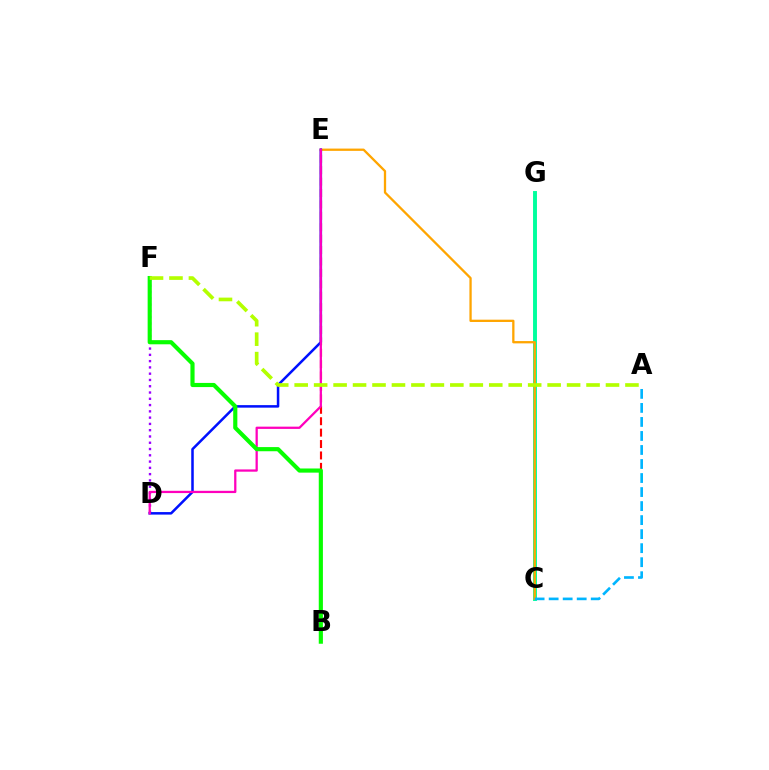{('D', 'F'): [{'color': '#9b00ff', 'line_style': 'dotted', 'thickness': 1.71}], ('B', 'E'): [{'color': '#ff0000', 'line_style': 'dashed', 'thickness': 1.55}], ('C', 'G'): [{'color': '#00ff9d', 'line_style': 'solid', 'thickness': 2.82}], ('C', 'E'): [{'color': '#ffa500', 'line_style': 'solid', 'thickness': 1.65}], ('A', 'C'): [{'color': '#00b5ff', 'line_style': 'dashed', 'thickness': 1.91}], ('D', 'E'): [{'color': '#0010ff', 'line_style': 'solid', 'thickness': 1.82}, {'color': '#ff00bd', 'line_style': 'solid', 'thickness': 1.63}], ('B', 'F'): [{'color': '#08ff00', 'line_style': 'solid', 'thickness': 2.99}], ('A', 'F'): [{'color': '#b3ff00', 'line_style': 'dashed', 'thickness': 2.64}]}